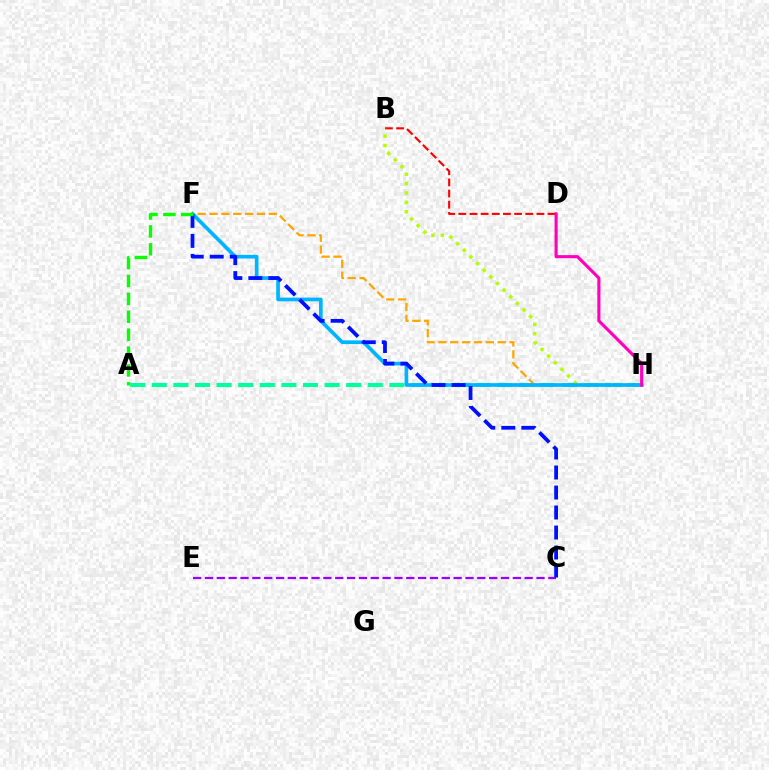{('A', 'H'): [{'color': '#00ff9d', 'line_style': 'dashed', 'thickness': 2.93}], ('B', 'D'): [{'color': '#ff0000', 'line_style': 'dashed', 'thickness': 1.52}], ('B', 'H'): [{'color': '#b3ff00', 'line_style': 'dotted', 'thickness': 2.55}], ('F', 'H'): [{'color': '#ffa500', 'line_style': 'dashed', 'thickness': 1.61}, {'color': '#00b5ff', 'line_style': 'solid', 'thickness': 2.65}], ('C', 'E'): [{'color': '#9b00ff', 'line_style': 'dashed', 'thickness': 1.61}], ('C', 'F'): [{'color': '#0010ff', 'line_style': 'dashed', 'thickness': 2.72}], ('D', 'H'): [{'color': '#ff00bd', 'line_style': 'solid', 'thickness': 2.24}], ('A', 'F'): [{'color': '#08ff00', 'line_style': 'dashed', 'thickness': 2.43}]}